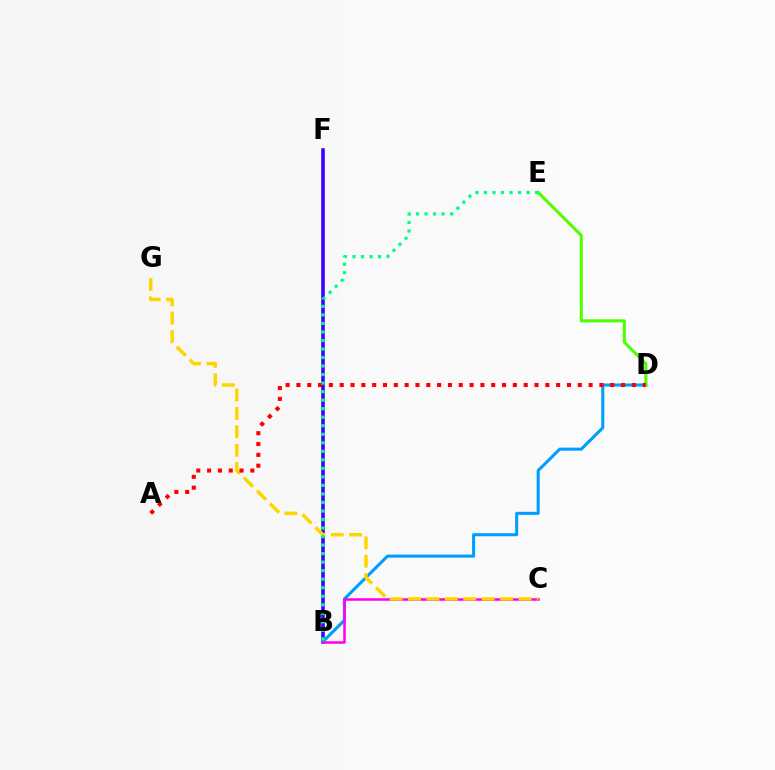{('B', 'F'): [{'color': '#3700ff', 'line_style': 'solid', 'thickness': 2.57}], ('B', 'D'): [{'color': '#009eff', 'line_style': 'solid', 'thickness': 2.21}], ('B', 'C'): [{'color': '#ff00ed', 'line_style': 'solid', 'thickness': 1.82}], ('D', 'E'): [{'color': '#4fff00', 'line_style': 'solid', 'thickness': 2.21}], ('C', 'G'): [{'color': '#ffd500', 'line_style': 'dashed', 'thickness': 2.5}], ('A', 'D'): [{'color': '#ff0000', 'line_style': 'dotted', 'thickness': 2.94}], ('B', 'E'): [{'color': '#00ff86', 'line_style': 'dotted', 'thickness': 2.32}]}